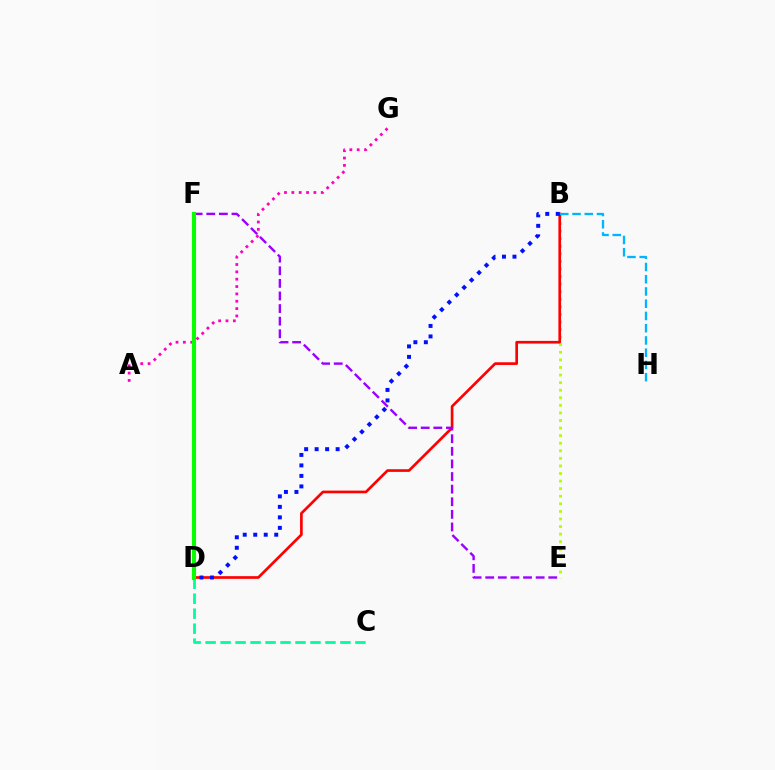{('B', 'E'): [{'color': '#b3ff00', 'line_style': 'dotted', 'thickness': 2.06}], ('D', 'F'): [{'color': '#ffa500', 'line_style': 'solid', 'thickness': 1.77}, {'color': '#08ff00', 'line_style': 'solid', 'thickness': 2.95}], ('B', 'D'): [{'color': '#ff0000', 'line_style': 'solid', 'thickness': 1.92}, {'color': '#0010ff', 'line_style': 'dotted', 'thickness': 2.85}], ('C', 'D'): [{'color': '#00ff9d', 'line_style': 'dashed', 'thickness': 2.03}], ('A', 'G'): [{'color': '#ff00bd', 'line_style': 'dotted', 'thickness': 2.0}], ('B', 'H'): [{'color': '#00b5ff', 'line_style': 'dashed', 'thickness': 1.66}], ('E', 'F'): [{'color': '#9b00ff', 'line_style': 'dashed', 'thickness': 1.71}]}